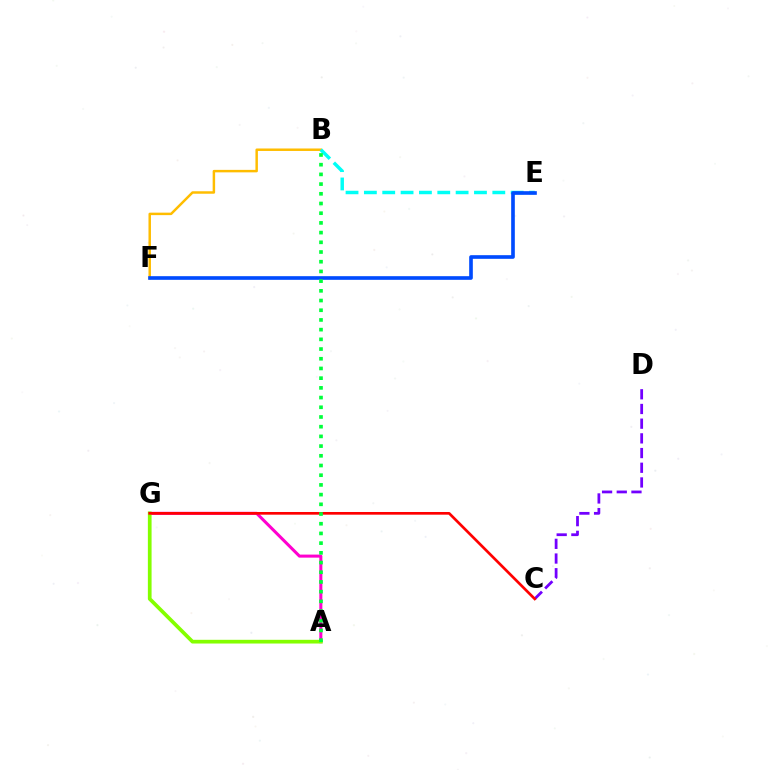{('B', 'F'): [{'color': '#ffbd00', 'line_style': 'solid', 'thickness': 1.78}], ('A', 'G'): [{'color': '#ff00cf', 'line_style': 'solid', 'thickness': 2.19}, {'color': '#84ff00', 'line_style': 'solid', 'thickness': 2.67}], ('C', 'D'): [{'color': '#7200ff', 'line_style': 'dashed', 'thickness': 2.0}], ('B', 'E'): [{'color': '#00fff6', 'line_style': 'dashed', 'thickness': 2.49}], ('E', 'F'): [{'color': '#004bff', 'line_style': 'solid', 'thickness': 2.63}], ('C', 'G'): [{'color': '#ff0000', 'line_style': 'solid', 'thickness': 1.93}], ('A', 'B'): [{'color': '#00ff39', 'line_style': 'dotted', 'thickness': 2.64}]}